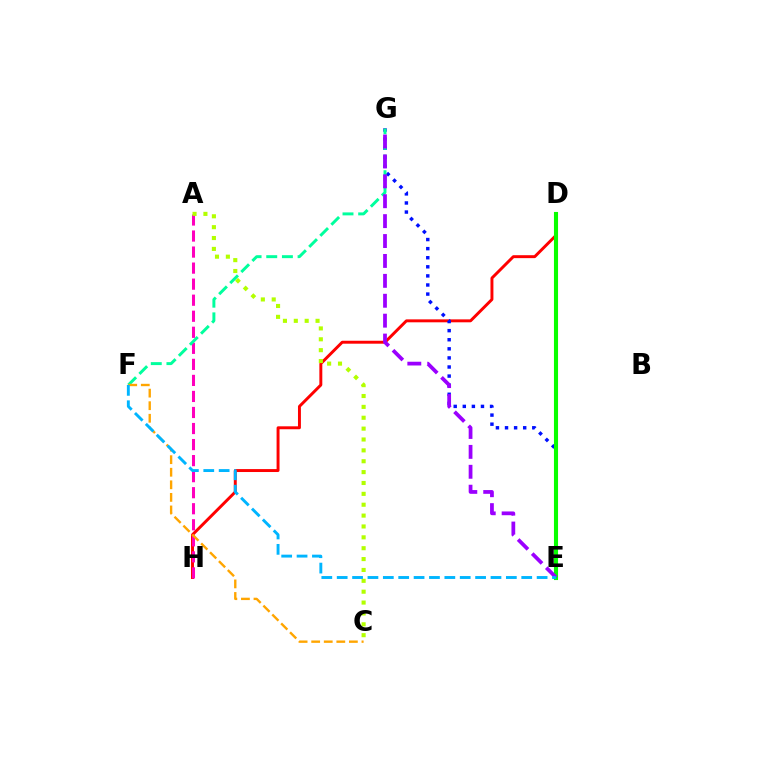{('D', 'H'): [{'color': '#ff0000', 'line_style': 'solid', 'thickness': 2.12}], ('A', 'H'): [{'color': '#ff00bd', 'line_style': 'dashed', 'thickness': 2.18}], ('E', 'G'): [{'color': '#0010ff', 'line_style': 'dotted', 'thickness': 2.47}, {'color': '#9b00ff', 'line_style': 'dashed', 'thickness': 2.7}], ('F', 'G'): [{'color': '#00ff9d', 'line_style': 'dashed', 'thickness': 2.13}], ('D', 'E'): [{'color': '#08ff00', 'line_style': 'solid', 'thickness': 2.95}], ('A', 'C'): [{'color': '#b3ff00', 'line_style': 'dotted', 'thickness': 2.95}], ('C', 'F'): [{'color': '#ffa500', 'line_style': 'dashed', 'thickness': 1.71}], ('E', 'F'): [{'color': '#00b5ff', 'line_style': 'dashed', 'thickness': 2.09}]}